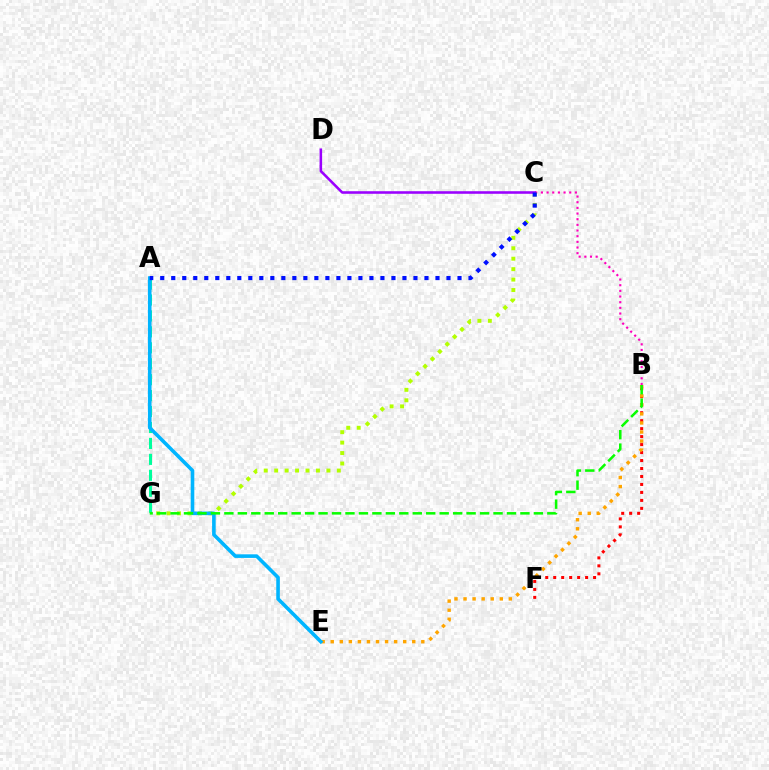{('B', 'F'): [{'color': '#ff0000', 'line_style': 'dotted', 'thickness': 2.17}], ('B', 'C'): [{'color': '#ff00bd', 'line_style': 'dotted', 'thickness': 1.54}], ('C', 'G'): [{'color': '#b3ff00', 'line_style': 'dotted', 'thickness': 2.84}], ('A', 'G'): [{'color': '#00ff9d', 'line_style': 'dashed', 'thickness': 2.16}], ('B', 'E'): [{'color': '#ffa500', 'line_style': 'dotted', 'thickness': 2.46}], ('A', 'E'): [{'color': '#00b5ff', 'line_style': 'solid', 'thickness': 2.59}], ('B', 'G'): [{'color': '#08ff00', 'line_style': 'dashed', 'thickness': 1.83}], ('C', 'D'): [{'color': '#9b00ff', 'line_style': 'solid', 'thickness': 1.85}], ('A', 'C'): [{'color': '#0010ff', 'line_style': 'dotted', 'thickness': 2.99}]}